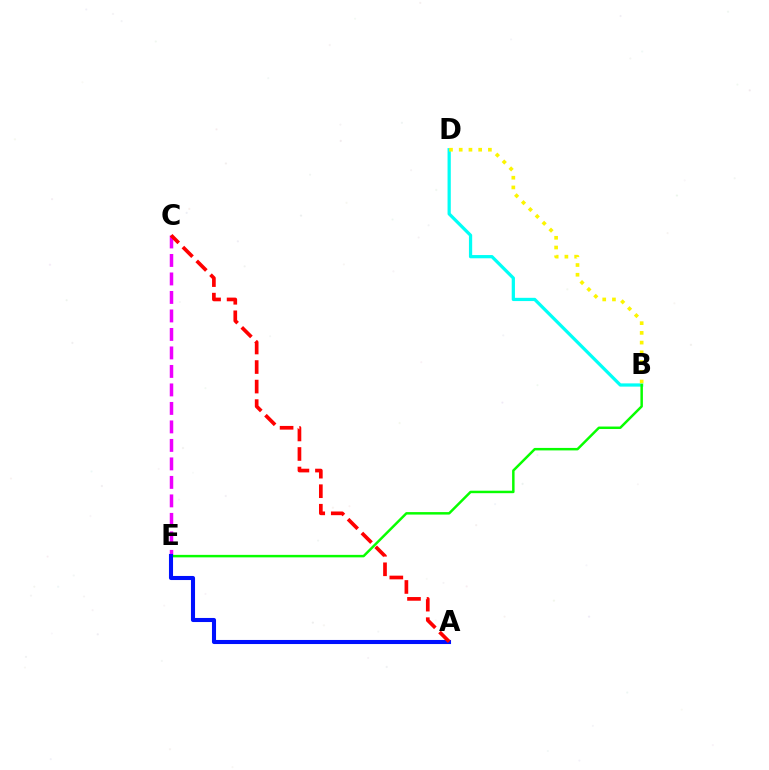{('C', 'E'): [{'color': '#ee00ff', 'line_style': 'dashed', 'thickness': 2.51}], ('B', 'D'): [{'color': '#00fff6', 'line_style': 'solid', 'thickness': 2.33}, {'color': '#fcf500', 'line_style': 'dotted', 'thickness': 2.64}], ('B', 'E'): [{'color': '#08ff00', 'line_style': 'solid', 'thickness': 1.78}], ('A', 'E'): [{'color': '#0010ff', 'line_style': 'solid', 'thickness': 2.94}], ('A', 'C'): [{'color': '#ff0000', 'line_style': 'dashed', 'thickness': 2.65}]}